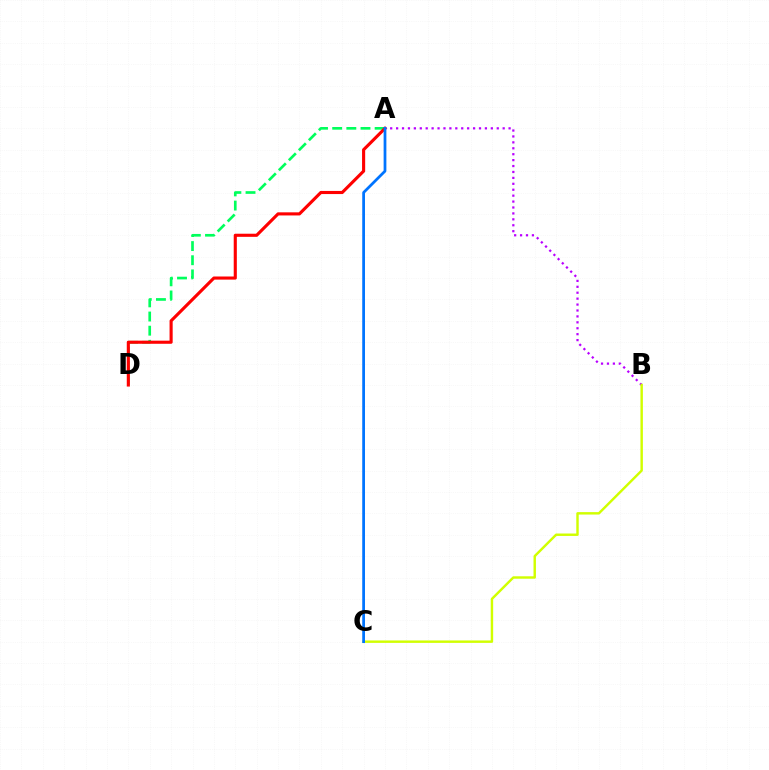{('A', 'D'): [{'color': '#00ff5c', 'line_style': 'dashed', 'thickness': 1.92}, {'color': '#ff0000', 'line_style': 'solid', 'thickness': 2.24}], ('A', 'B'): [{'color': '#b900ff', 'line_style': 'dotted', 'thickness': 1.61}], ('B', 'C'): [{'color': '#d1ff00', 'line_style': 'solid', 'thickness': 1.75}], ('A', 'C'): [{'color': '#0074ff', 'line_style': 'solid', 'thickness': 1.98}]}